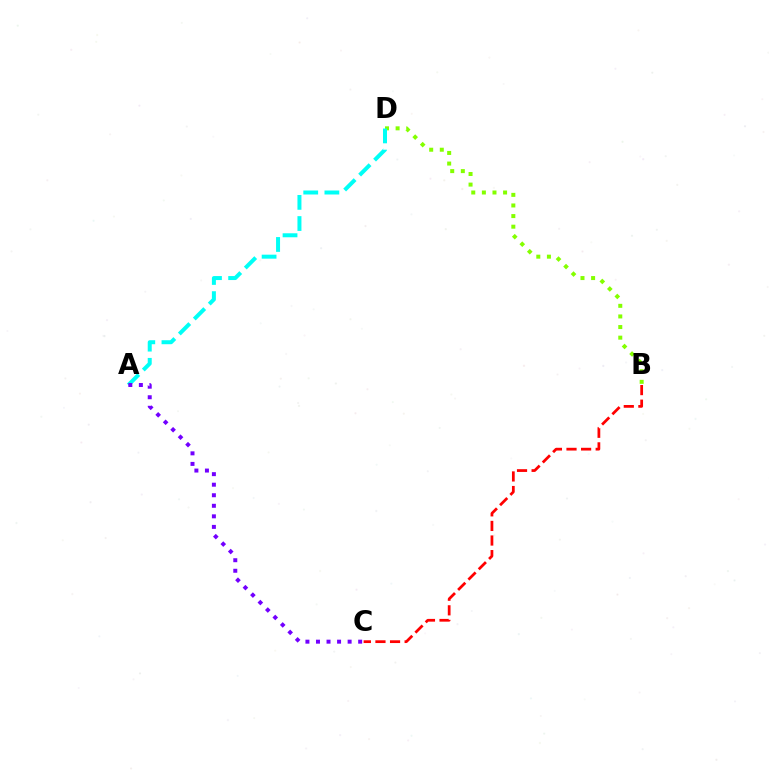{('B', 'D'): [{'color': '#84ff00', 'line_style': 'dotted', 'thickness': 2.88}], ('A', 'D'): [{'color': '#00fff6', 'line_style': 'dashed', 'thickness': 2.87}], ('A', 'C'): [{'color': '#7200ff', 'line_style': 'dotted', 'thickness': 2.87}], ('B', 'C'): [{'color': '#ff0000', 'line_style': 'dashed', 'thickness': 1.98}]}